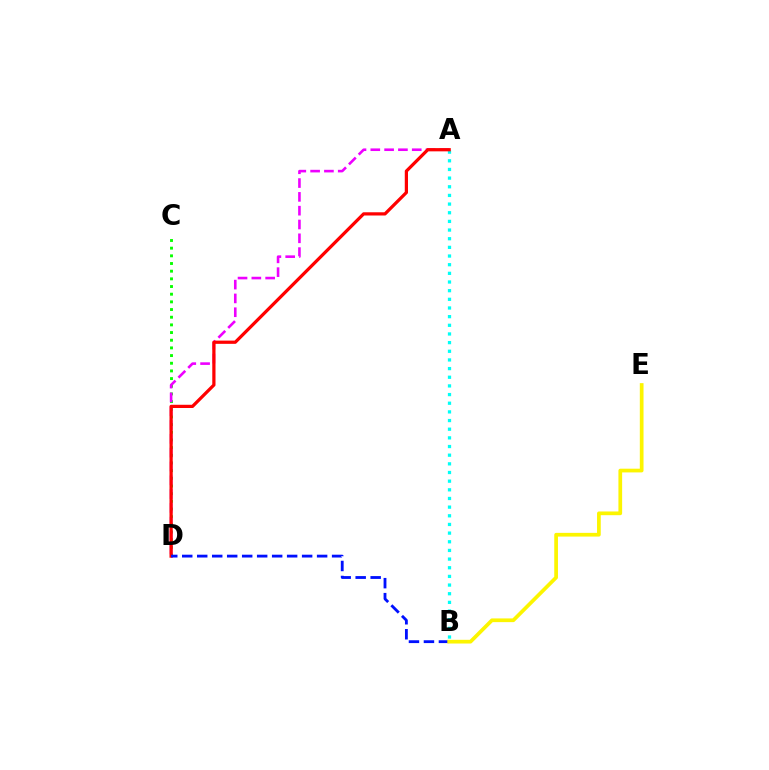{('C', 'D'): [{'color': '#08ff00', 'line_style': 'dotted', 'thickness': 2.08}], ('A', 'D'): [{'color': '#ee00ff', 'line_style': 'dashed', 'thickness': 1.88}, {'color': '#ff0000', 'line_style': 'solid', 'thickness': 2.33}], ('A', 'B'): [{'color': '#00fff6', 'line_style': 'dotted', 'thickness': 2.35}], ('B', 'D'): [{'color': '#0010ff', 'line_style': 'dashed', 'thickness': 2.04}], ('B', 'E'): [{'color': '#fcf500', 'line_style': 'solid', 'thickness': 2.67}]}